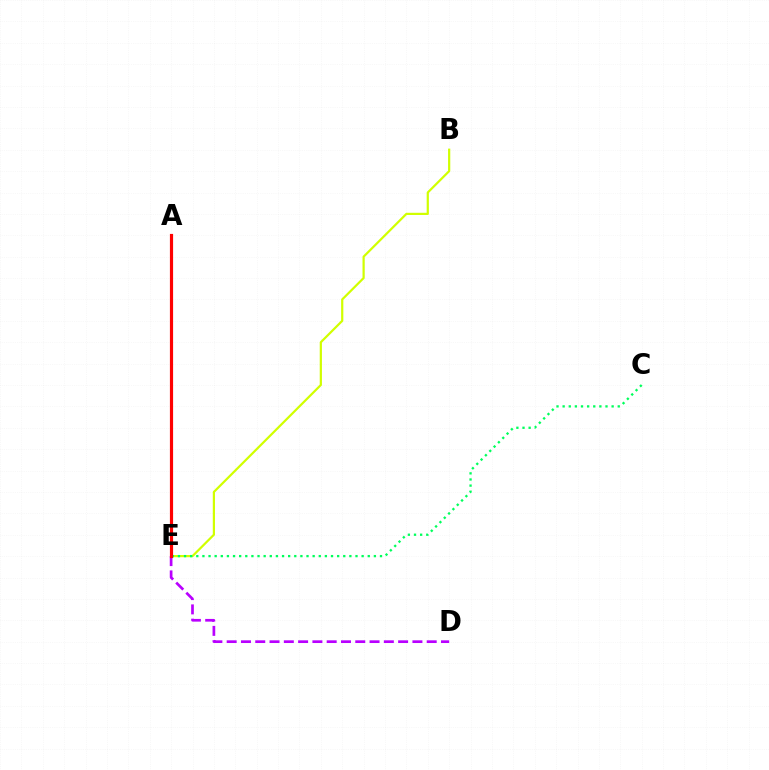{('B', 'E'): [{'color': '#d1ff00', 'line_style': 'solid', 'thickness': 1.59}], ('C', 'E'): [{'color': '#00ff5c', 'line_style': 'dotted', 'thickness': 1.66}], ('D', 'E'): [{'color': '#b900ff', 'line_style': 'dashed', 'thickness': 1.94}], ('A', 'E'): [{'color': '#0074ff', 'line_style': 'dashed', 'thickness': 1.83}, {'color': '#ff0000', 'line_style': 'solid', 'thickness': 2.29}]}